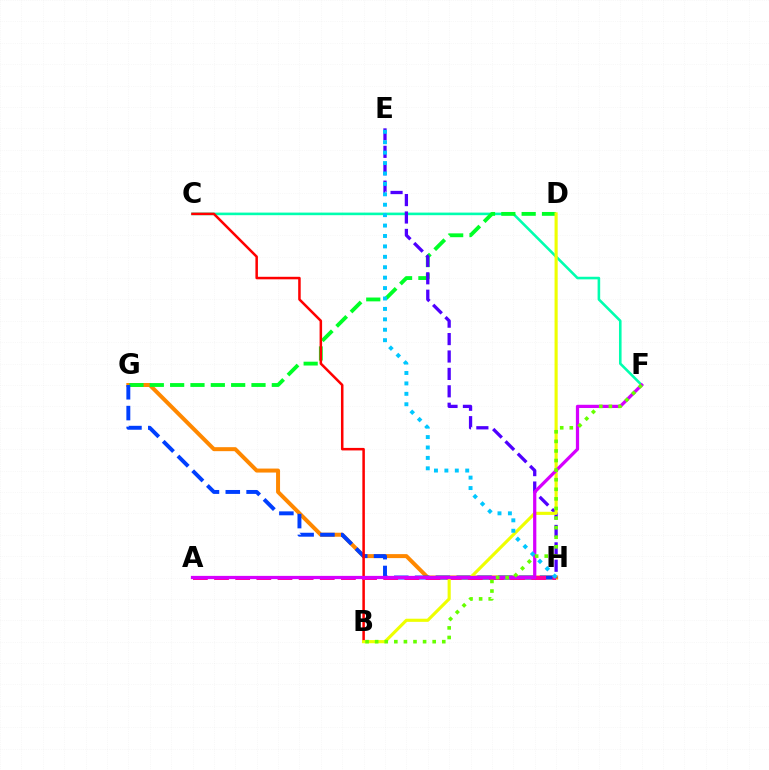{('C', 'F'): [{'color': '#00ffaf', 'line_style': 'solid', 'thickness': 1.86}], ('G', 'H'): [{'color': '#ff8800', 'line_style': 'solid', 'thickness': 2.87}, {'color': '#003fff', 'line_style': 'dashed', 'thickness': 2.83}], ('D', 'G'): [{'color': '#00ff27', 'line_style': 'dashed', 'thickness': 2.76}], ('B', 'C'): [{'color': '#ff0000', 'line_style': 'solid', 'thickness': 1.81}], ('E', 'H'): [{'color': '#4f00ff', 'line_style': 'dashed', 'thickness': 2.37}, {'color': '#00c7ff', 'line_style': 'dotted', 'thickness': 2.83}], ('A', 'H'): [{'color': '#ff00a0', 'line_style': 'dashed', 'thickness': 2.87}], ('B', 'D'): [{'color': '#eeff00', 'line_style': 'solid', 'thickness': 2.25}], ('A', 'F'): [{'color': '#d600ff', 'line_style': 'solid', 'thickness': 2.33}], ('B', 'F'): [{'color': '#66ff00', 'line_style': 'dotted', 'thickness': 2.6}]}